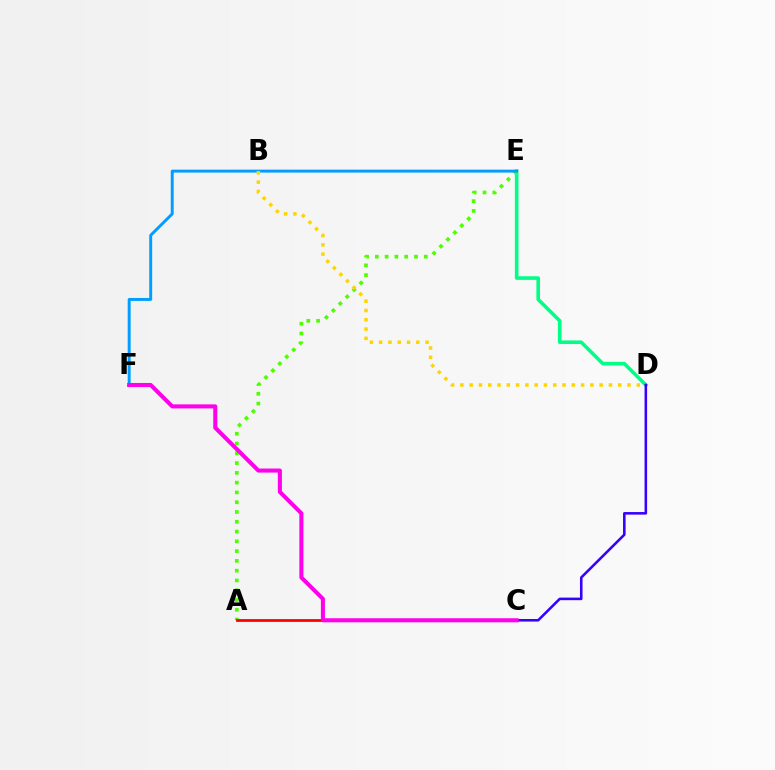{('D', 'E'): [{'color': '#00ff86', 'line_style': 'solid', 'thickness': 2.59}], ('A', 'E'): [{'color': '#4fff00', 'line_style': 'dotted', 'thickness': 2.66}], ('A', 'C'): [{'color': '#ff0000', 'line_style': 'solid', 'thickness': 2.0}], ('C', 'D'): [{'color': '#3700ff', 'line_style': 'solid', 'thickness': 1.85}], ('E', 'F'): [{'color': '#009eff', 'line_style': 'solid', 'thickness': 2.12}], ('C', 'F'): [{'color': '#ff00ed', 'line_style': 'solid', 'thickness': 2.92}], ('B', 'D'): [{'color': '#ffd500', 'line_style': 'dotted', 'thickness': 2.52}]}